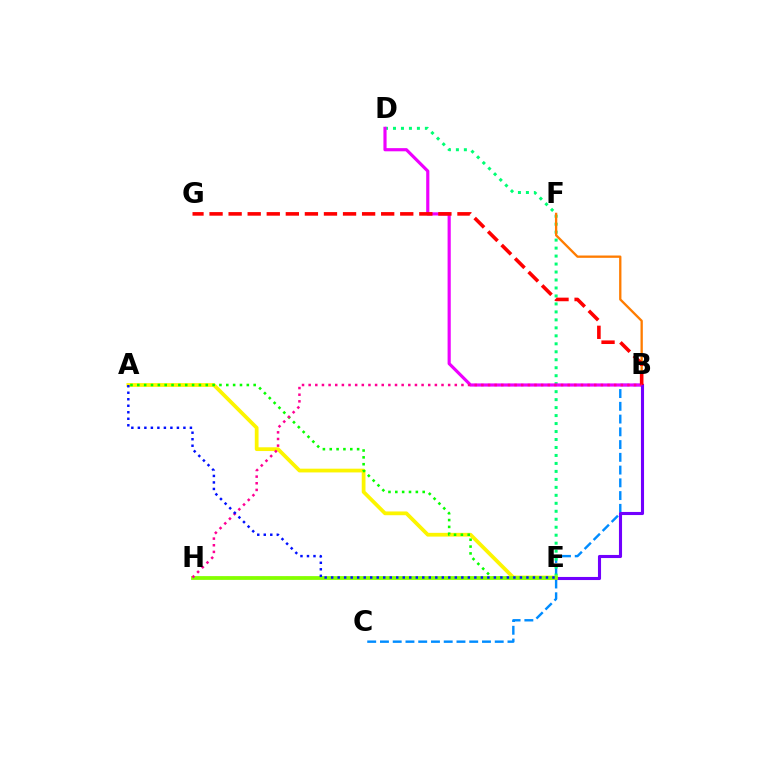{('B', 'C'): [{'color': '#008cff', 'line_style': 'dashed', 'thickness': 1.73}], ('E', 'H'): [{'color': '#00fff6', 'line_style': 'dotted', 'thickness': 1.62}, {'color': '#84ff00', 'line_style': 'solid', 'thickness': 2.72}], ('D', 'E'): [{'color': '#00ff74', 'line_style': 'dotted', 'thickness': 2.17}], ('B', 'D'): [{'color': '#ee00ff', 'line_style': 'solid', 'thickness': 2.28}], ('A', 'E'): [{'color': '#fcf500', 'line_style': 'solid', 'thickness': 2.7}, {'color': '#08ff00', 'line_style': 'dotted', 'thickness': 1.86}, {'color': '#0010ff', 'line_style': 'dotted', 'thickness': 1.77}], ('B', 'F'): [{'color': '#ff7c00', 'line_style': 'solid', 'thickness': 1.67}], ('B', 'E'): [{'color': '#7200ff', 'line_style': 'solid', 'thickness': 2.23}], ('B', 'G'): [{'color': '#ff0000', 'line_style': 'dashed', 'thickness': 2.59}], ('B', 'H'): [{'color': '#ff0094', 'line_style': 'dotted', 'thickness': 1.8}]}